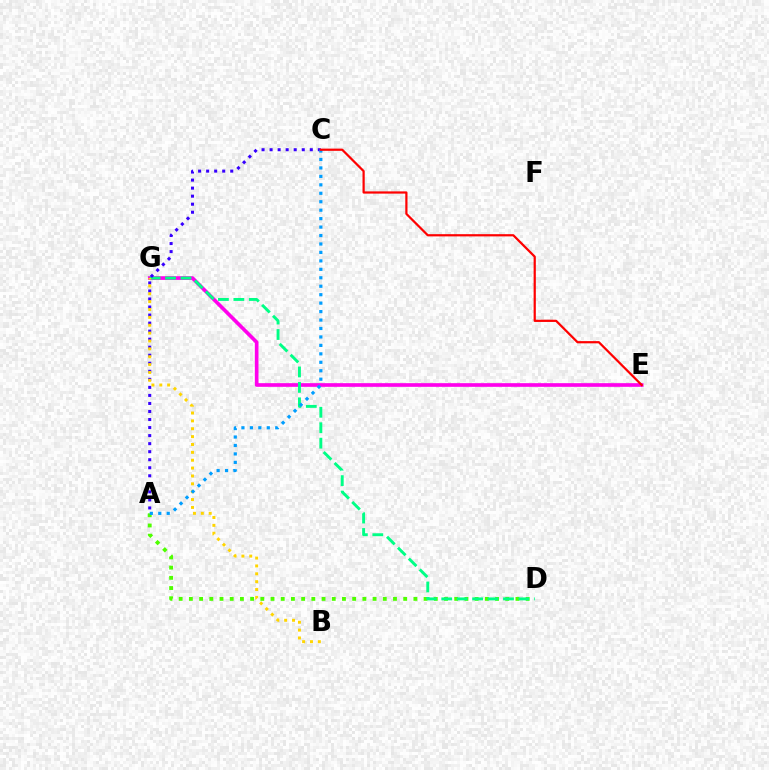{('E', 'G'): [{'color': '#ff00ed', 'line_style': 'solid', 'thickness': 2.63}], ('A', 'D'): [{'color': '#4fff00', 'line_style': 'dotted', 'thickness': 2.77}], ('D', 'G'): [{'color': '#00ff86', 'line_style': 'dashed', 'thickness': 2.1}], ('A', 'C'): [{'color': '#3700ff', 'line_style': 'dotted', 'thickness': 2.18}, {'color': '#009eff', 'line_style': 'dotted', 'thickness': 2.3}], ('B', 'G'): [{'color': '#ffd500', 'line_style': 'dotted', 'thickness': 2.14}], ('C', 'E'): [{'color': '#ff0000', 'line_style': 'solid', 'thickness': 1.6}]}